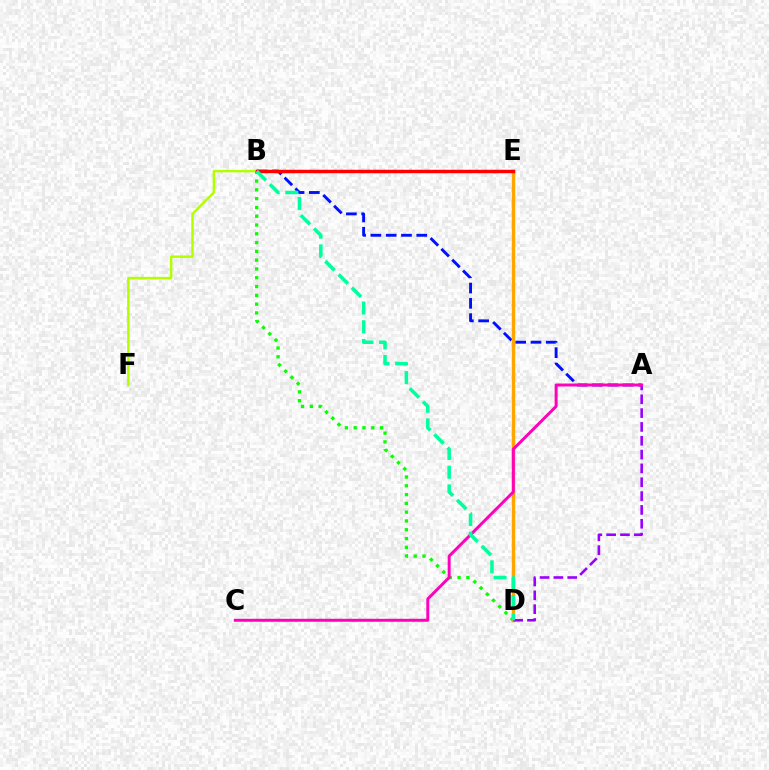{('B', 'F'): [{'color': '#b3ff00', 'line_style': 'solid', 'thickness': 1.75}], ('B', 'D'): [{'color': '#08ff00', 'line_style': 'dotted', 'thickness': 2.39}, {'color': '#00ff9d', 'line_style': 'dashed', 'thickness': 2.54}], ('A', 'B'): [{'color': '#0010ff', 'line_style': 'dashed', 'thickness': 2.08}], ('B', 'E'): [{'color': '#00b5ff', 'line_style': 'dotted', 'thickness': 2.29}, {'color': '#ff0000', 'line_style': 'solid', 'thickness': 2.47}], ('D', 'E'): [{'color': '#ffa500', 'line_style': 'solid', 'thickness': 2.45}], ('A', 'D'): [{'color': '#9b00ff', 'line_style': 'dashed', 'thickness': 1.88}], ('A', 'C'): [{'color': '#ff00bd', 'line_style': 'solid', 'thickness': 2.14}]}